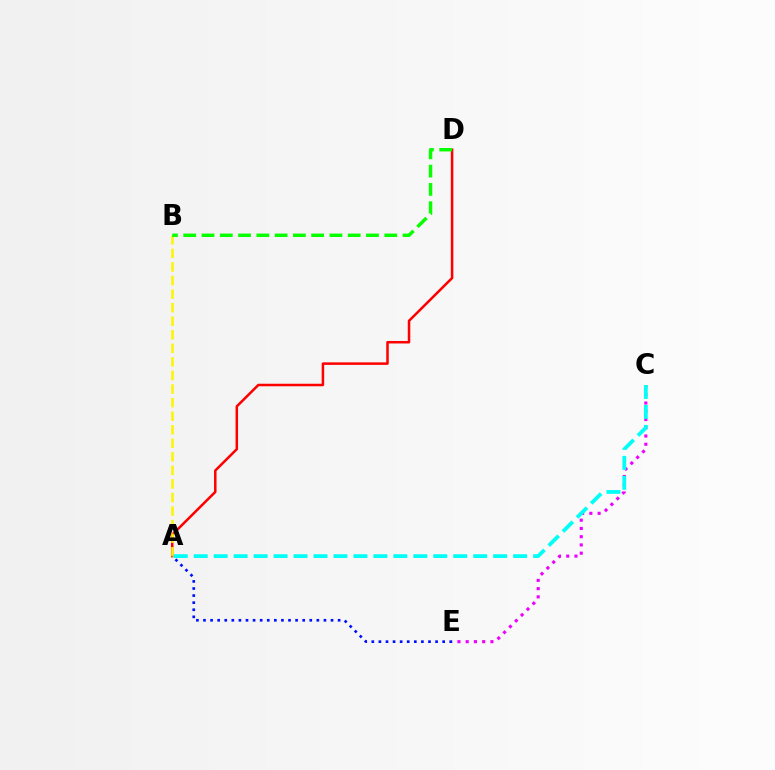{('C', 'E'): [{'color': '#ee00ff', 'line_style': 'dotted', 'thickness': 2.24}], ('A', 'D'): [{'color': '#ff0000', 'line_style': 'solid', 'thickness': 1.81}], ('A', 'B'): [{'color': '#fcf500', 'line_style': 'dashed', 'thickness': 1.84}], ('B', 'D'): [{'color': '#08ff00', 'line_style': 'dashed', 'thickness': 2.48}], ('A', 'C'): [{'color': '#00fff6', 'line_style': 'dashed', 'thickness': 2.71}], ('A', 'E'): [{'color': '#0010ff', 'line_style': 'dotted', 'thickness': 1.93}]}